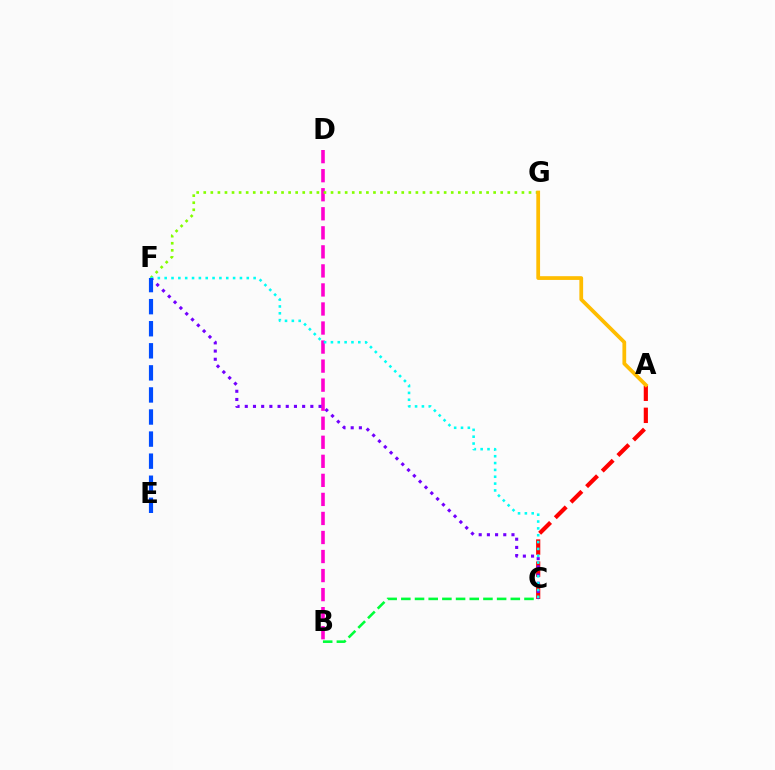{('A', 'C'): [{'color': '#ff0000', 'line_style': 'dashed', 'thickness': 3.0}], ('B', 'D'): [{'color': '#ff00cf', 'line_style': 'dashed', 'thickness': 2.59}], ('C', 'F'): [{'color': '#7200ff', 'line_style': 'dotted', 'thickness': 2.23}, {'color': '#00fff6', 'line_style': 'dotted', 'thickness': 1.86}], ('F', 'G'): [{'color': '#84ff00', 'line_style': 'dotted', 'thickness': 1.92}], ('A', 'G'): [{'color': '#ffbd00', 'line_style': 'solid', 'thickness': 2.7}], ('B', 'C'): [{'color': '#00ff39', 'line_style': 'dashed', 'thickness': 1.86}], ('E', 'F'): [{'color': '#004bff', 'line_style': 'dashed', 'thickness': 3.0}]}